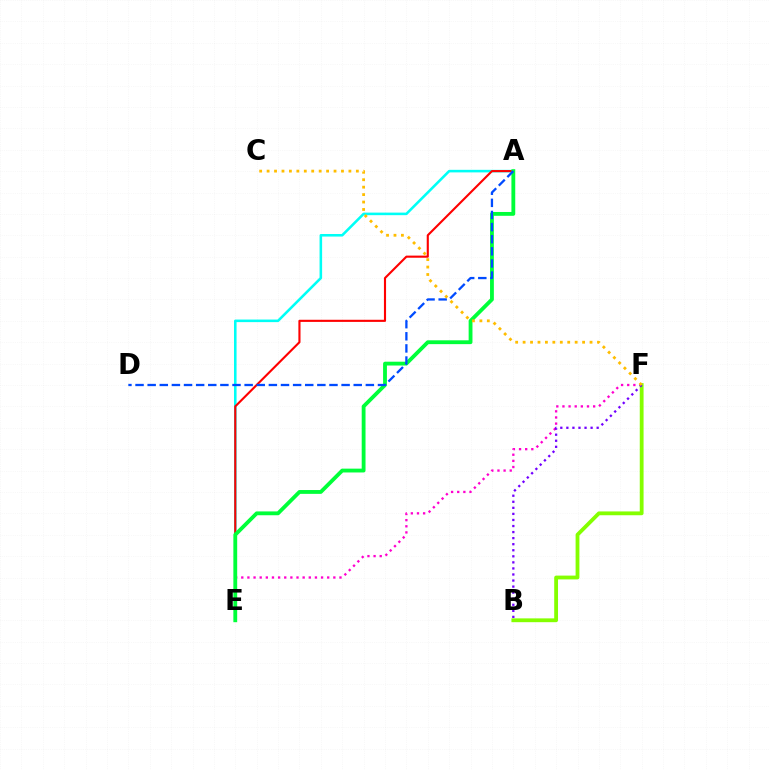{('E', 'F'): [{'color': '#ff00cf', 'line_style': 'dotted', 'thickness': 1.67}], ('A', 'E'): [{'color': '#00fff6', 'line_style': 'solid', 'thickness': 1.85}, {'color': '#ff0000', 'line_style': 'solid', 'thickness': 1.53}, {'color': '#00ff39', 'line_style': 'solid', 'thickness': 2.76}], ('B', 'F'): [{'color': '#84ff00', 'line_style': 'solid', 'thickness': 2.74}, {'color': '#7200ff', 'line_style': 'dotted', 'thickness': 1.65}], ('A', 'D'): [{'color': '#004bff', 'line_style': 'dashed', 'thickness': 1.65}], ('C', 'F'): [{'color': '#ffbd00', 'line_style': 'dotted', 'thickness': 2.02}]}